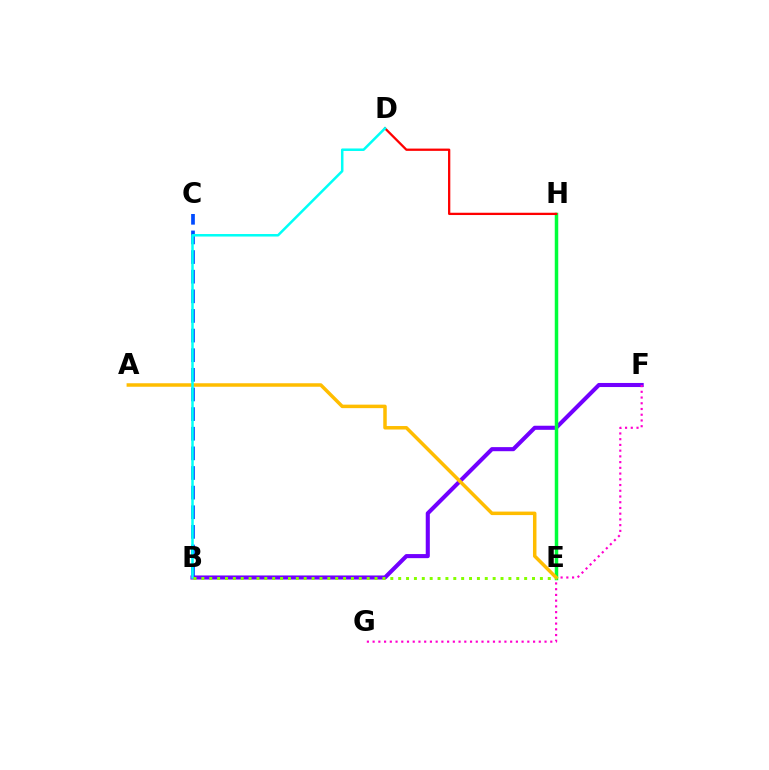{('B', 'C'): [{'color': '#004bff', 'line_style': 'dashed', 'thickness': 2.67}], ('B', 'F'): [{'color': '#7200ff', 'line_style': 'solid', 'thickness': 2.94}], ('E', 'H'): [{'color': '#00ff39', 'line_style': 'solid', 'thickness': 2.51}], ('F', 'G'): [{'color': '#ff00cf', 'line_style': 'dotted', 'thickness': 1.56}], ('D', 'H'): [{'color': '#ff0000', 'line_style': 'solid', 'thickness': 1.65}], ('A', 'E'): [{'color': '#ffbd00', 'line_style': 'solid', 'thickness': 2.52}], ('B', 'D'): [{'color': '#00fff6', 'line_style': 'solid', 'thickness': 1.81}], ('B', 'E'): [{'color': '#84ff00', 'line_style': 'dotted', 'thickness': 2.14}]}